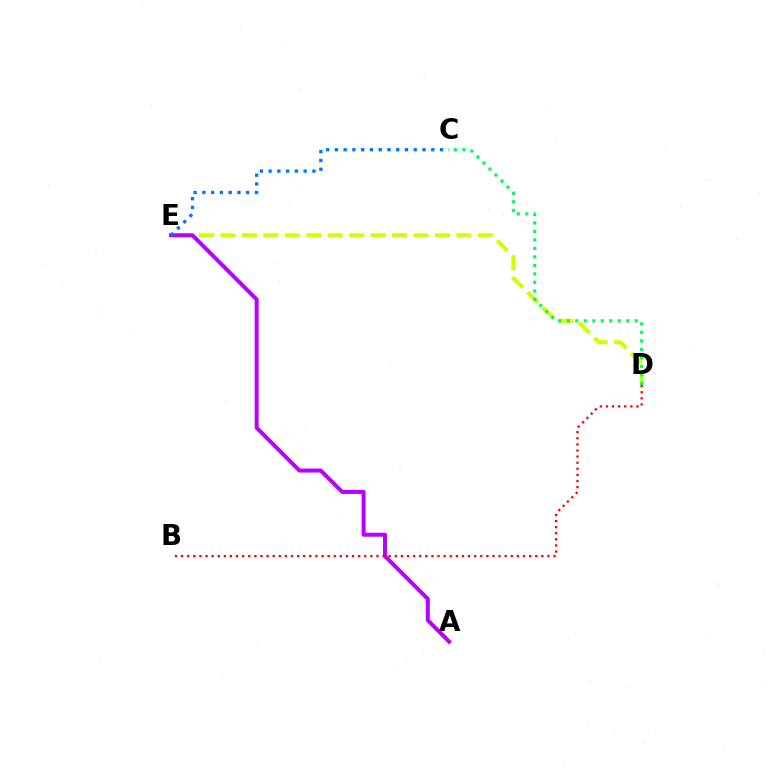{('D', 'E'): [{'color': '#d1ff00', 'line_style': 'dashed', 'thickness': 2.91}], ('A', 'E'): [{'color': '#b900ff', 'line_style': 'solid', 'thickness': 2.88}], ('C', 'D'): [{'color': '#00ff5c', 'line_style': 'dotted', 'thickness': 2.31}], ('B', 'D'): [{'color': '#ff0000', 'line_style': 'dotted', 'thickness': 1.66}], ('C', 'E'): [{'color': '#0074ff', 'line_style': 'dotted', 'thickness': 2.38}]}